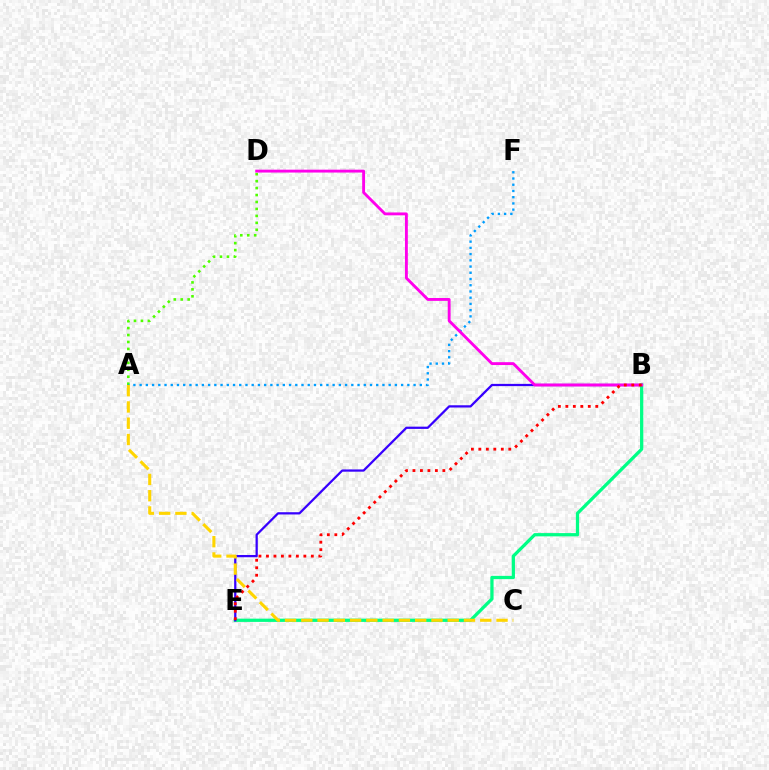{('A', 'D'): [{'color': '#4fff00', 'line_style': 'dotted', 'thickness': 1.89}], ('B', 'E'): [{'color': '#00ff86', 'line_style': 'solid', 'thickness': 2.35}, {'color': '#3700ff', 'line_style': 'solid', 'thickness': 1.62}, {'color': '#ff0000', 'line_style': 'dotted', 'thickness': 2.03}], ('A', 'F'): [{'color': '#009eff', 'line_style': 'dotted', 'thickness': 1.69}], ('A', 'C'): [{'color': '#ffd500', 'line_style': 'dashed', 'thickness': 2.21}], ('B', 'D'): [{'color': '#ff00ed', 'line_style': 'solid', 'thickness': 2.07}]}